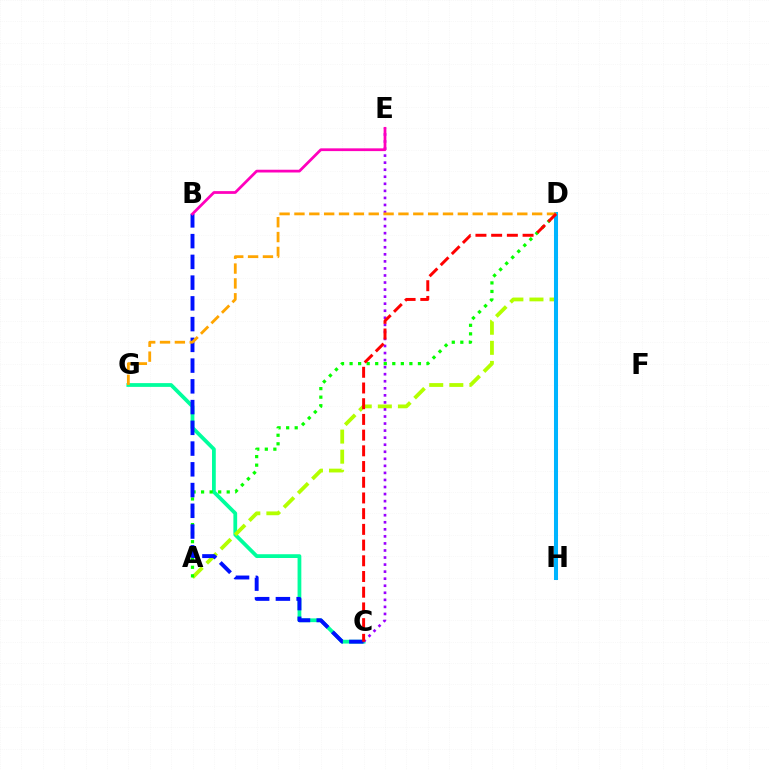{('C', 'G'): [{'color': '#00ff9d', 'line_style': 'solid', 'thickness': 2.71}], ('A', 'D'): [{'color': '#b3ff00', 'line_style': 'dashed', 'thickness': 2.73}, {'color': '#08ff00', 'line_style': 'dotted', 'thickness': 2.32}], ('D', 'H'): [{'color': '#00b5ff', 'line_style': 'solid', 'thickness': 2.9}], ('C', 'E'): [{'color': '#9b00ff', 'line_style': 'dotted', 'thickness': 1.92}], ('B', 'C'): [{'color': '#0010ff', 'line_style': 'dashed', 'thickness': 2.82}], ('D', 'G'): [{'color': '#ffa500', 'line_style': 'dashed', 'thickness': 2.02}], ('C', 'D'): [{'color': '#ff0000', 'line_style': 'dashed', 'thickness': 2.13}], ('B', 'E'): [{'color': '#ff00bd', 'line_style': 'solid', 'thickness': 1.98}]}